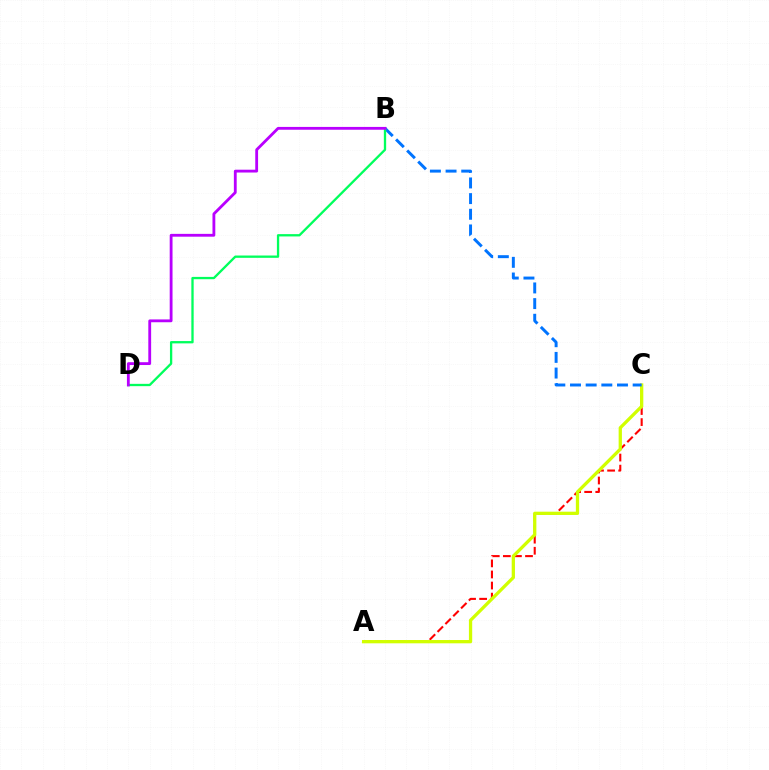{('A', 'C'): [{'color': '#ff0000', 'line_style': 'dashed', 'thickness': 1.51}, {'color': '#d1ff00', 'line_style': 'solid', 'thickness': 2.36}], ('B', 'C'): [{'color': '#0074ff', 'line_style': 'dashed', 'thickness': 2.13}], ('B', 'D'): [{'color': '#00ff5c', 'line_style': 'solid', 'thickness': 1.67}, {'color': '#b900ff', 'line_style': 'solid', 'thickness': 2.03}]}